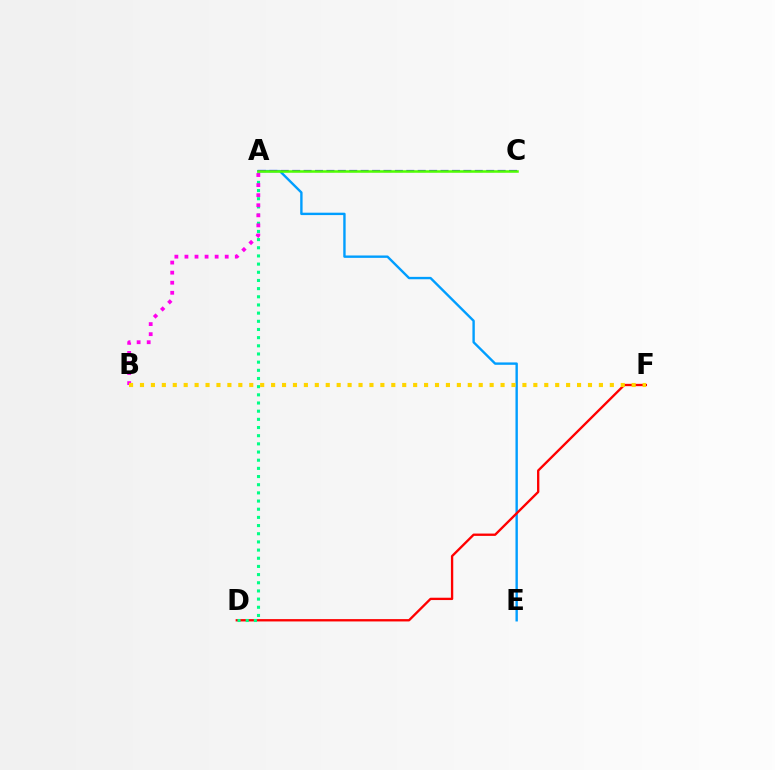{('A', 'E'): [{'color': '#009eff', 'line_style': 'solid', 'thickness': 1.72}], ('D', 'F'): [{'color': '#ff0000', 'line_style': 'solid', 'thickness': 1.68}], ('A', 'D'): [{'color': '#00ff86', 'line_style': 'dotted', 'thickness': 2.22}], ('A', 'C'): [{'color': '#3700ff', 'line_style': 'dashed', 'thickness': 1.55}, {'color': '#4fff00', 'line_style': 'solid', 'thickness': 1.81}], ('A', 'B'): [{'color': '#ff00ed', 'line_style': 'dotted', 'thickness': 2.74}], ('B', 'F'): [{'color': '#ffd500', 'line_style': 'dotted', 'thickness': 2.97}]}